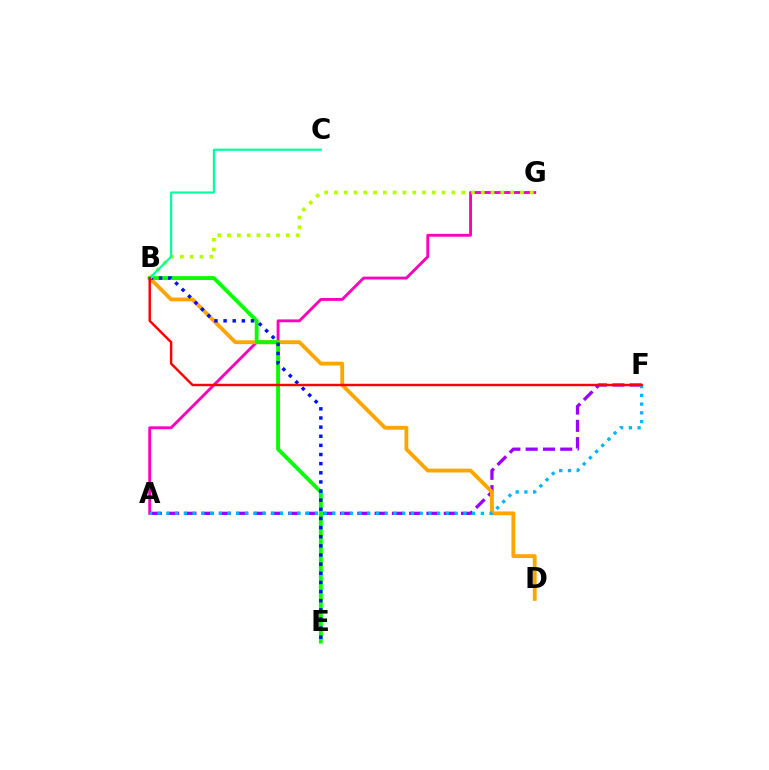{('A', 'G'): [{'color': '#ff00bd', 'line_style': 'solid', 'thickness': 2.07}], ('A', 'F'): [{'color': '#9b00ff', 'line_style': 'dashed', 'thickness': 2.35}, {'color': '#00b5ff', 'line_style': 'dotted', 'thickness': 2.37}], ('B', 'D'): [{'color': '#ffa500', 'line_style': 'solid', 'thickness': 2.77}], ('B', 'E'): [{'color': '#08ff00', 'line_style': 'solid', 'thickness': 2.77}, {'color': '#0010ff', 'line_style': 'dotted', 'thickness': 2.48}], ('B', 'G'): [{'color': '#b3ff00', 'line_style': 'dotted', 'thickness': 2.66}], ('B', 'C'): [{'color': '#00ff9d', 'line_style': 'solid', 'thickness': 1.54}], ('B', 'F'): [{'color': '#ff0000', 'line_style': 'solid', 'thickness': 1.76}]}